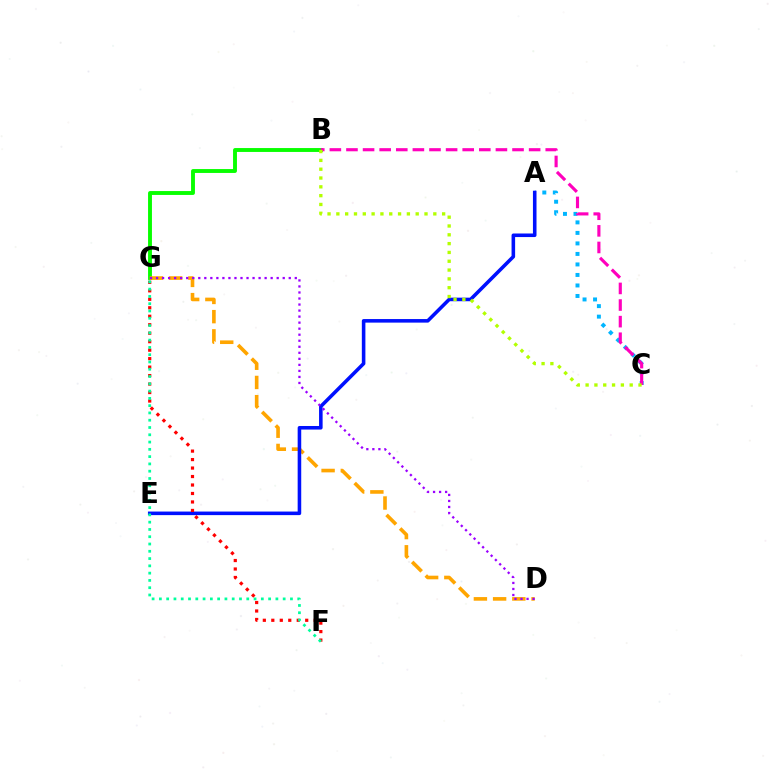{('A', 'C'): [{'color': '#00b5ff', 'line_style': 'dotted', 'thickness': 2.86}], ('B', 'G'): [{'color': '#08ff00', 'line_style': 'solid', 'thickness': 2.8}], ('D', 'G'): [{'color': '#ffa500', 'line_style': 'dashed', 'thickness': 2.61}, {'color': '#9b00ff', 'line_style': 'dotted', 'thickness': 1.64}], ('A', 'E'): [{'color': '#0010ff', 'line_style': 'solid', 'thickness': 2.57}], ('F', 'G'): [{'color': '#ff0000', 'line_style': 'dotted', 'thickness': 2.3}, {'color': '#00ff9d', 'line_style': 'dotted', 'thickness': 1.98}], ('B', 'C'): [{'color': '#ff00bd', 'line_style': 'dashed', 'thickness': 2.26}, {'color': '#b3ff00', 'line_style': 'dotted', 'thickness': 2.4}]}